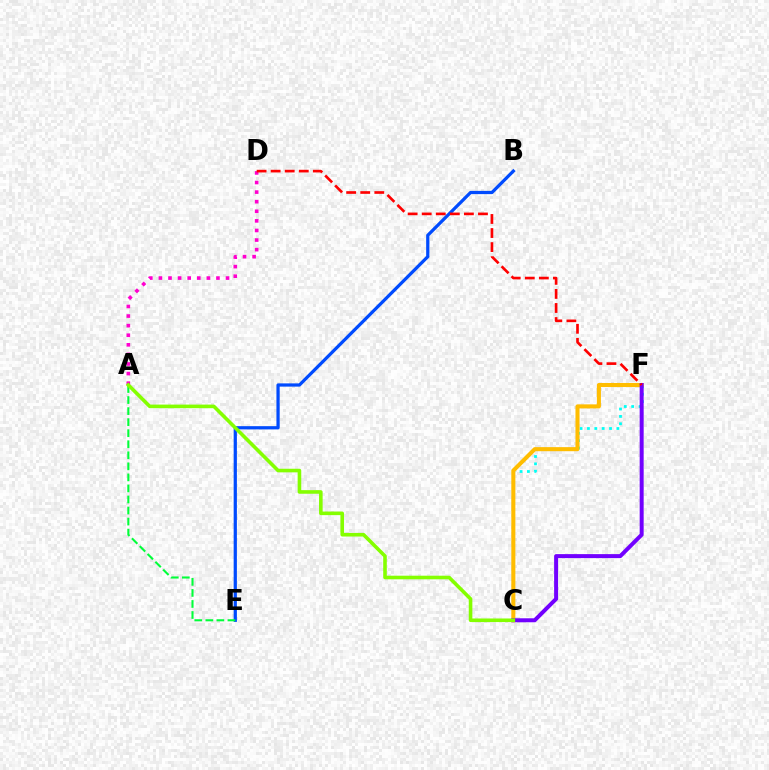{('C', 'F'): [{'color': '#00fff6', 'line_style': 'dotted', 'thickness': 2.0}, {'color': '#ffbd00', 'line_style': 'solid', 'thickness': 2.92}, {'color': '#7200ff', 'line_style': 'solid', 'thickness': 2.87}], ('B', 'E'): [{'color': '#004bff', 'line_style': 'solid', 'thickness': 2.33}], ('A', 'D'): [{'color': '#ff00cf', 'line_style': 'dotted', 'thickness': 2.61}], ('D', 'F'): [{'color': '#ff0000', 'line_style': 'dashed', 'thickness': 1.91}], ('A', 'E'): [{'color': '#00ff39', 'line_style': 'dashed', 'thickness': 1.5}], ('A', 'C'): [{'color': '#84ff00', 'line_style': 'solid', 'thickness': 2.59}]}